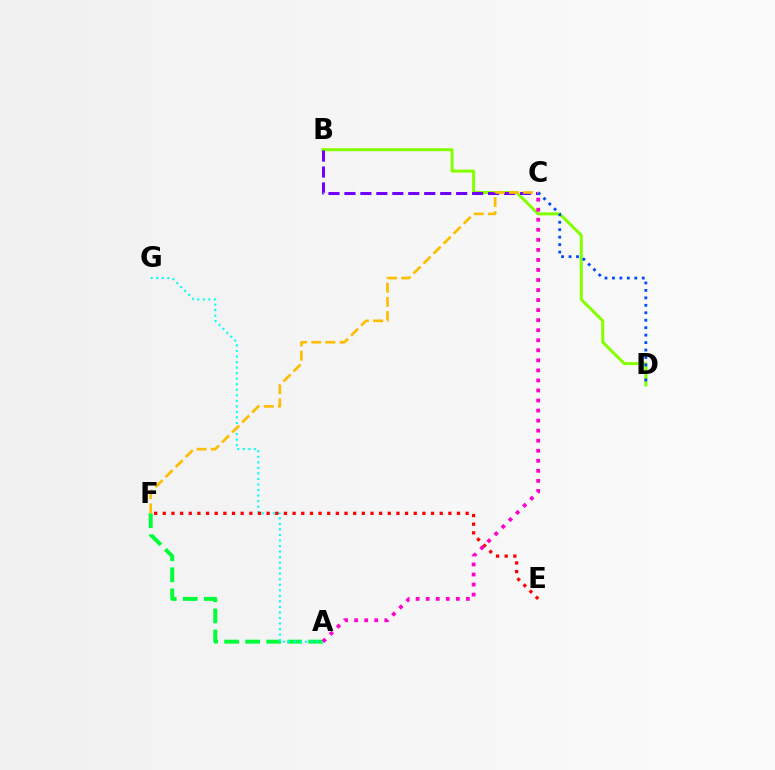{('B', 'D'): [{'color': '#84ff00', 'line_style': 'solid', 'thickness': 2.16}], ('A', 'F'): [{'color': '#00ff39', 'line_style': 'dashed', 'thickness': 2.86}], ('B', 'C'): [{'color': '#7200ff', 'line_style': 'dashed', 'thickness': 2.17}], ('A', 'G'): [{'color': '#00fff6', 'line_style': 'dotted', 'thickness': 1.5}], ('C', 'D'): [{'color': '#004bff', 'line_style': 'dotted', 'thickness': 2.03}], ('E', 'F'): [{'color': '#ff0000', 'line_style': 'dotted', 'thickness': 2.35}], ('C', 'F'): [{'color': '#ffbd00', 'line_style': 'dashed', 'thickness': 1.92}], ('A', 'C'): [{'color': '#ff00cf', 'line_style': 'dotted', 'thickness': 2.73}]}